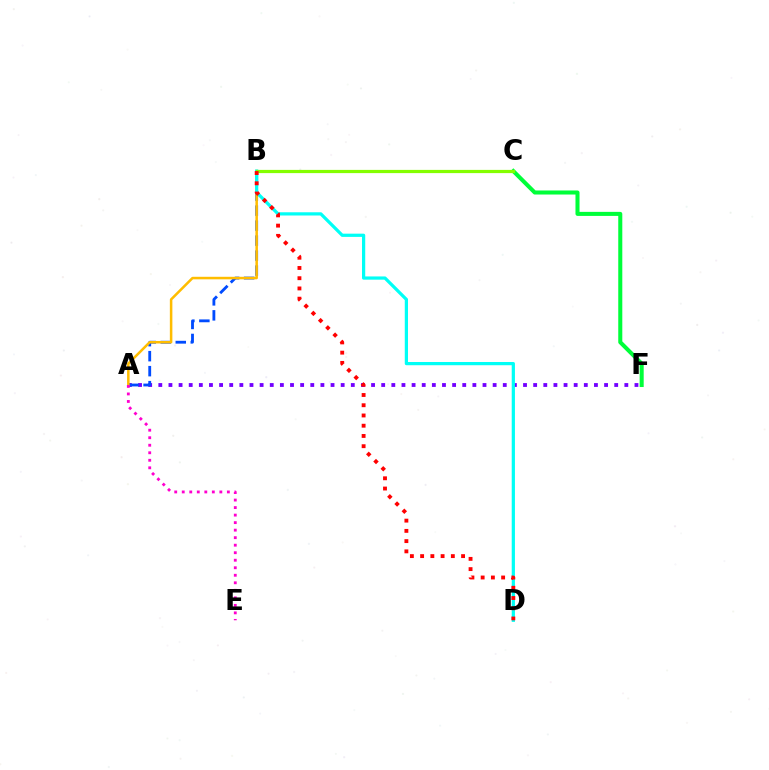{('A', 'F'): [{'color': '#7200ff', 'line_style': 'dotted', 'thickness': 2.75}], ('A', 'B'): [{'color': '#004bff', 'line_style': 'dashed', 'thickness': 2.04}, {'color': '#ffbd00', 'line_style': 'solid', 'thickness': 1.82}], ('C', 'F'): [{'color': '#00ff39', 'line_style': 'solid', 'thickness': 2.91}], ('B', 'D'): [{'color': '#00fff6', 'line_style': 'solid', 'thickness': 2.32}, {'color': '#ff0000', 'line_style': 'dotted', 'thickness': 2.78}], ('B', 'C'): [{'color': '#84ff00', 'line_style': 'solid', 'thickness': 2.32}], ('A', 'E'): [{'color': '#ff00cf', 'line_style': 'dotted', 'thickness': 2.04}]}